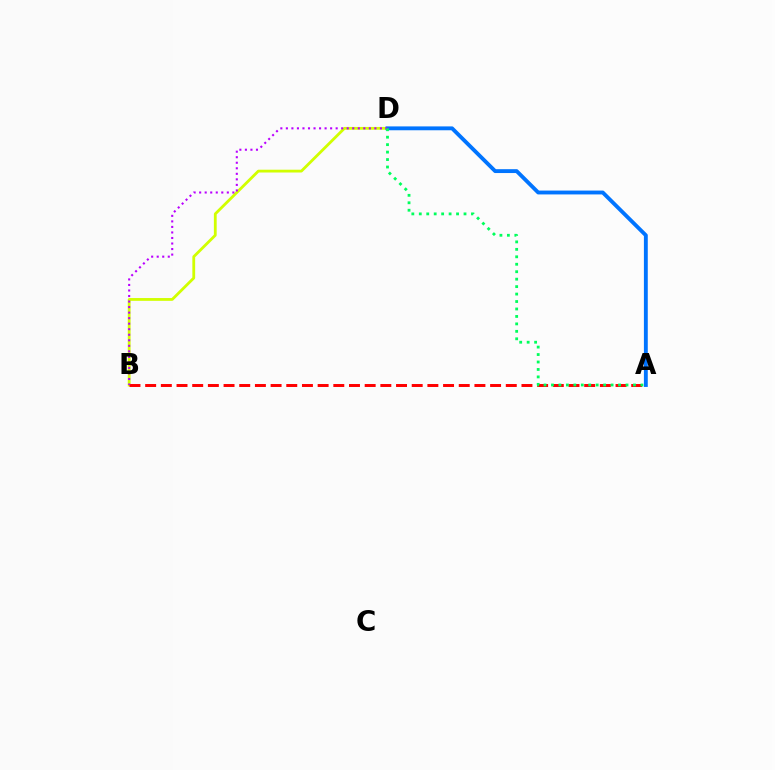{('B', 'D'): [{'color': '#d1ff00', 'line_style': 'solid', 'thickness': 2.02}, {'color': '#b900ff', 'line_style': 'dotted', 'thickness': 1.5}], ('A', 'D'): [{'color': '#0074ff', 'line_style': 'solid', 'thickness': 2.78}, {'color': '#00ff5c', 'line_style': 'dotted', 'thickness': 2.03}], ('A', 'B'): [{'color': '#ff0000', 'line_style': 'dashed', 'thickness': 2.13}]}